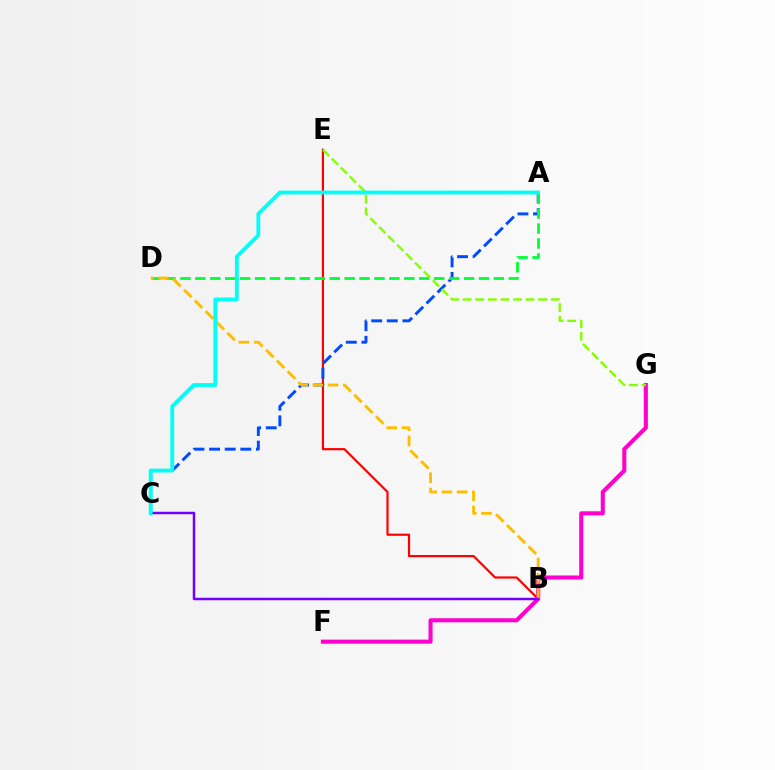{('B', 'E'): [{'color': '#ff0000', 'line_style': 'solid', 'thickness': 1.58}], ('A', 'C'): [{'color': '#004bff', 'line_style': 'dashed', 'thickness': 2.12}, {'color': '#00fff6', 'line_style': 'solid', 'thickness': 2.76}], ('F', 'G'): [{'color': '#ff00cf', 'line_style': 'solid', 'thickness': 2.93}], ('A', 'D'): [{'color': '#00ff39', 'line_style': 'dashed', 'thickness': 2.03}], ('E', 'G'): [{'color': '#84ff00', 'line_style': 'dashed', 'thickness': 1.71}], ('B', 'D'): [{'color': '#ffbd00', 'line_style': 'dashed', 'thickness': 2.07}], ('B', 'C'): [{'color': '#7200ff', 'line_style': 'solid', 'thickness': 1.79}]}